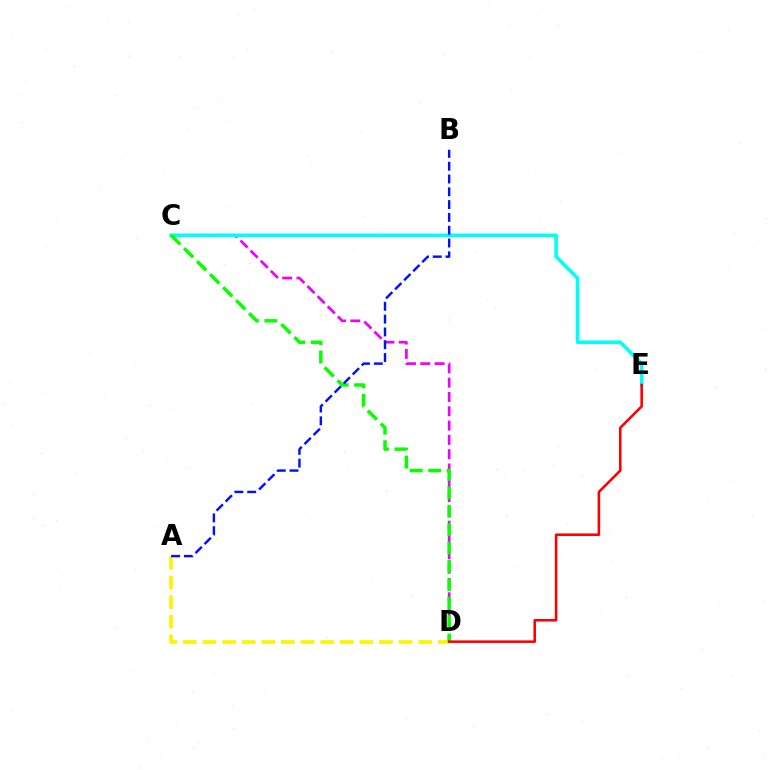{('C', 'D'): [{'color': '#ee00ff', 'line_style': 'dashed', 'thickness': 1.94}, {'color': '#08ff00', 'line_style': 'dashed', 'thickness': 2.5}], ('A', 'D'): [{'color': '#fcf500', 'line_style': 'dashed', 'thickness': 2.66}], ('C', 'E'): [{'color': '#00fff6', 'line_style': 'solid', 'thickness': 2.56}], ('D', 'E'): [{'color': '#ff0000', 'line_style': 'solid', 'thickness': 1.86}], ('A', 'B'): [{'color': '#0010ff', 'line_style': 'dashed', 'thickness': 1.74}]}